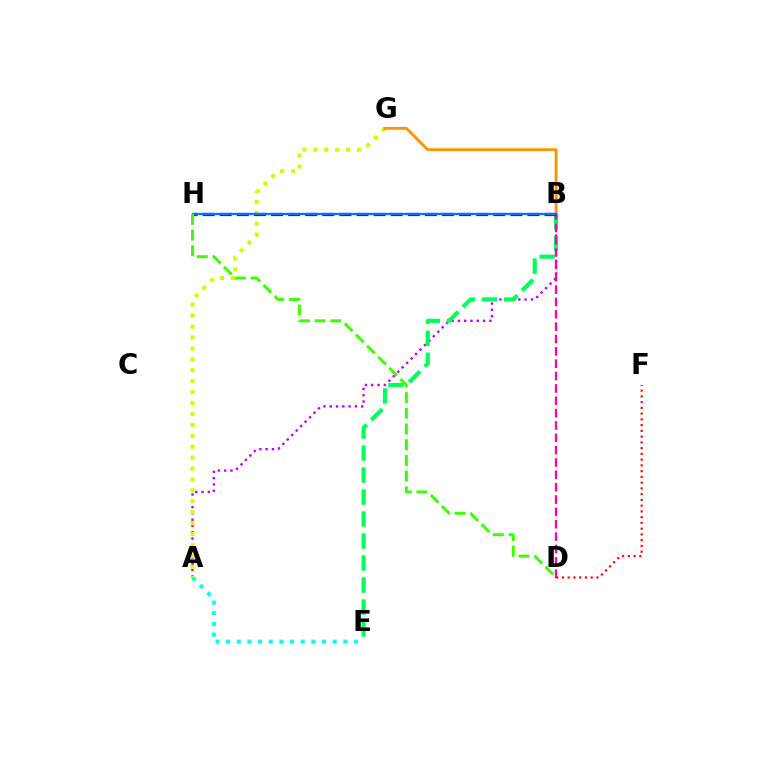{('A', 'E'): [{'color': '#00fff6', 'line_style': 'dotted', 'thickness': 2.89}], ('A', 'B'): [{'color': '#b900ff', 'line_style': 'dotted', 'thickness': 1.71}], ('B', 'E'): [{'color': '#00ff5c', 'line_style': 'dashed', 'thickness': 2.99}], ('A', 'G'): [{'color': '#d1ff00', 'line_style': 'dotted', 'thickness': 2.97}], ('B', 'G'): [{'color': '#ff9400', 'line_style': 'solid', 'thickness': 2.06}], ('B', 'D'): [{'color': '#ff00ac', 'line_style': 'dashed', 'thickness': 1.68}], ('B', 'H'): [{'color': '#2500ff', 'line_style': 'dashed', 'thickness': 2.32}, {'color': '#0074ff', 'line_style': 'solid', 'thickness': 1.64}], ('D', 'H'): [{'color': '#3dff00', 'line_style': 'dashed', 'thickness': 2.13}], ('D', 'F'): [{'color': '#ff0000', 'line_style': 'dotted', 'thickness': 1.56}]}